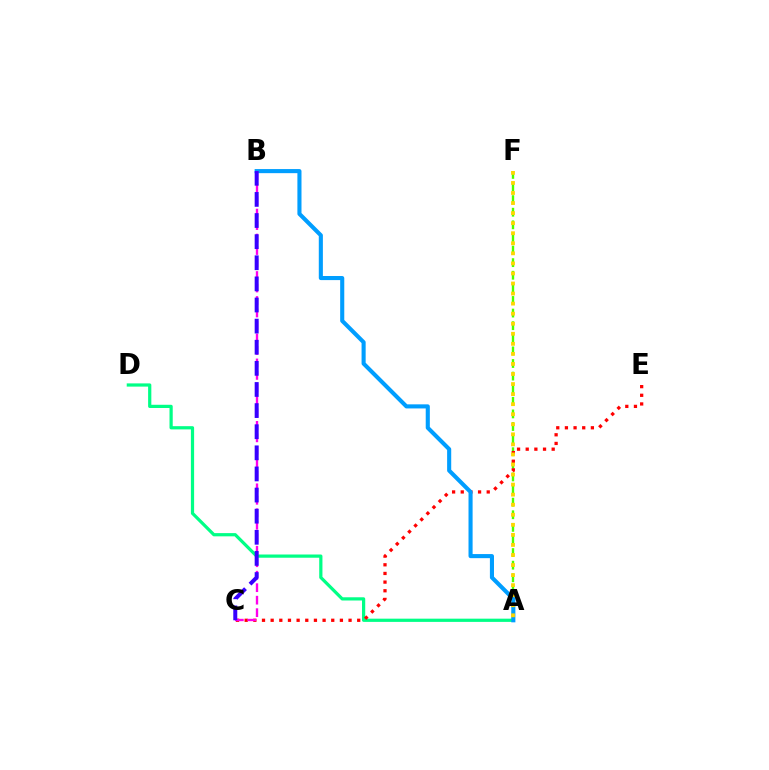{('A', 'D'): [{'color': '#00ff86', 'line_style': 'solid', 'thickness': 2.32}], ('A', 'F'): [{'color': '#4fff00', 'line_style': 'dashed', 'thickness': 1.71}, {'color': '#ffd500', 'line_style': 'dotted', 'thickness': 2.73}], ('C', 'E'): [{'color': '#ff0000', 'line_style': 'dotted', 'thickness': 2.35}], ('A', 'B'): [{'color': '#009eff', 'line_style': 'solid', 'thickness': 2.95}], ('B', 'C'): [{'color': '#ff00ed', 'line_style': 'dashed', 'thickness': 1.7}, {'color': '#3700ff', 'line_style': 'dashed', 'thickness': 2.87}]}